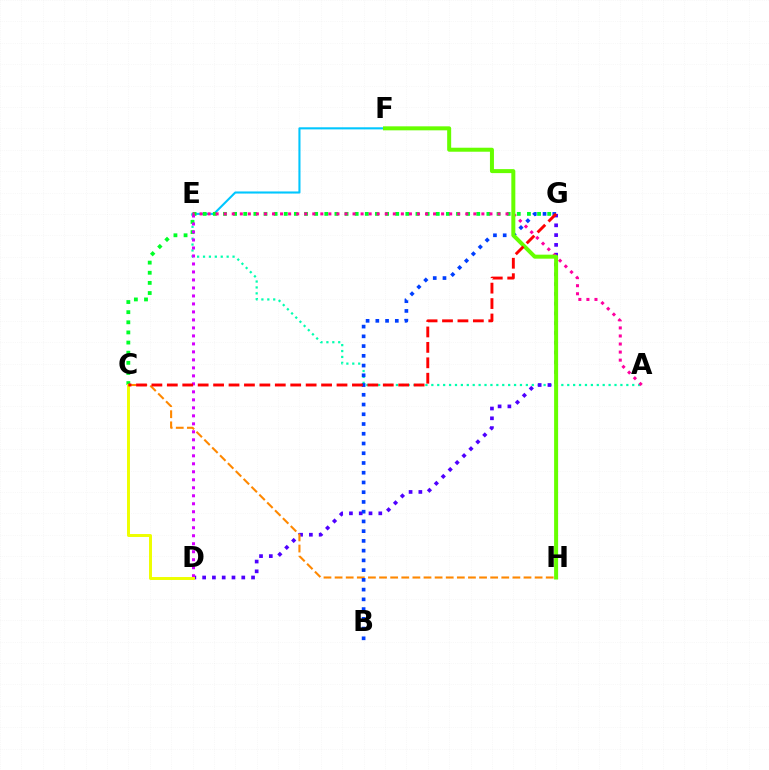{('A', 'E'): [{'color': '#00ffaf', 'line_style': 'dotted', 'thickness': 1.61}, {'color': '#ff00a0', 'line_style': 'dotted', 'thickness': 2.19}], ('E', 'F'): [{'color': '#00c7ff', 'line_style': 'solid', 'thickness': 1.51}], ('C', 'G'): [{'color': '#00ff27', 'line_style': 'dotted', 'thickness': 2.75}, {'color': '#ff0000', 'line_style': 'dashed', 'thickness': 2.1}], ('D', 'G'): [{'color': '#4f00ff', 'line_style': 'dotted', 'thickness': 2.66}], ('D', 'E'): [{'color': '#d600ff', 'line_style': 'dotted', 'thickness': 2.17}], ('C', 'H'): [{'color': '#ff8800', 'line_style': 'dashed', 'thickness': 1.51}], ('B', 'G'): [{'color': '#003fff', 'line_style': 'dotted', 'thickness': 2.65}], ('C', 'D'): [{'color': '#eeff00', 'line_style': 'solid', 'thickness': 2.13}], ('F', 'H'): [{'color': '#66ff00', 'line_style': 'solid', 'thickness': 2.88}]}